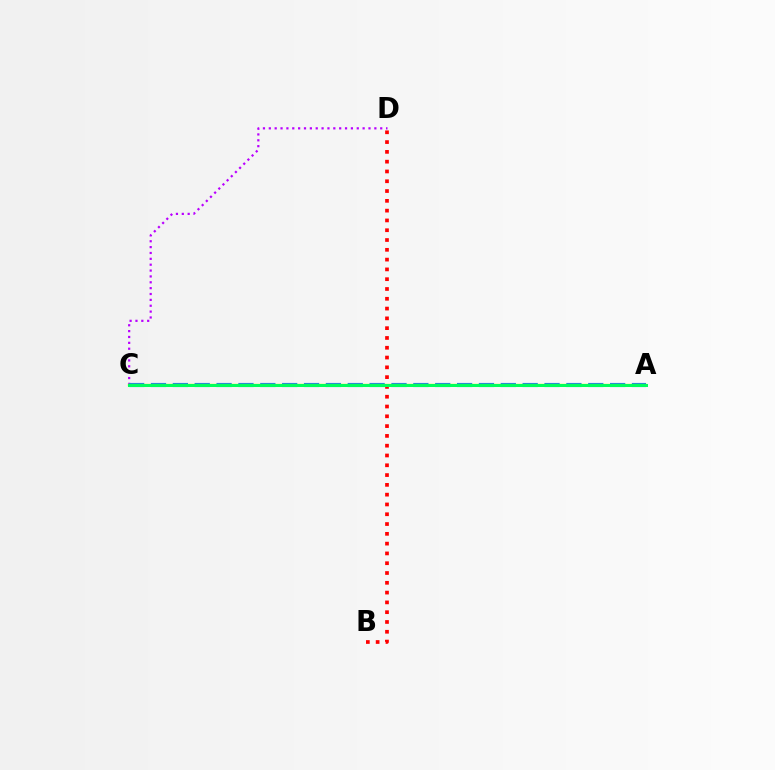{('C', 'D'): [{'color': '#b900ff', 'line_style': 'dotted', 'thickness': 1.59}], ('A', 'C'): [{'color': '#0074ff', 'line_style': 'dashed', 'thickness': 2.97}, {'color': '#d1ff00', 'line_style': 'solid', 'thickness': 1.72}, {'color': '#00ff5c', 'line_style': 'solid', 'thickness': 2.17}], ('B', 'D'): [{'color': '#ff0000', 'line_style': 'dotted', 'thickness': 2.66}]}